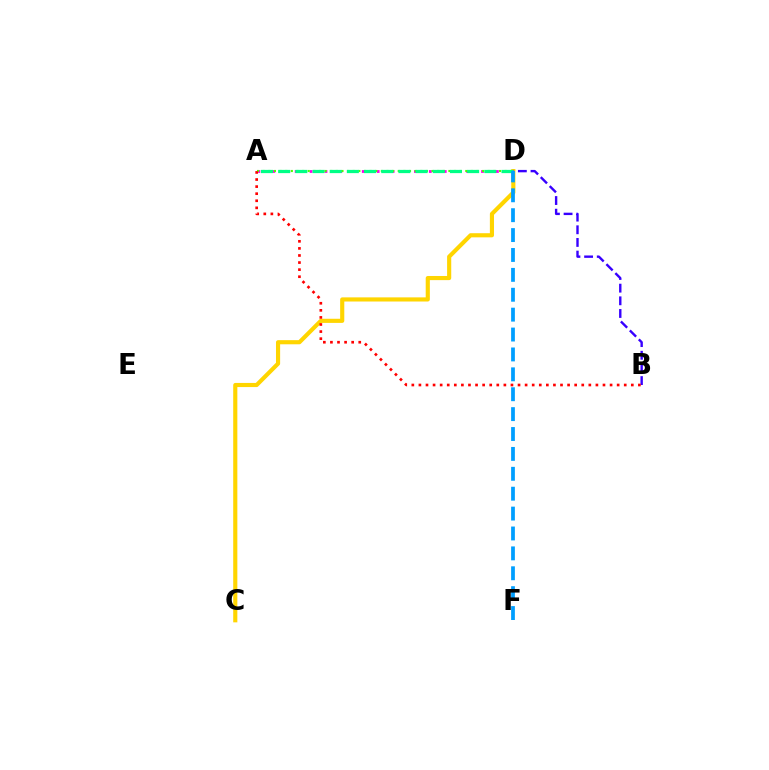{('C', 'D'): [{'color': '#ffd500', 'line_style': 'solid', 'thickness': 2.98}], ('B', 'D'): [{'color': '#3700ff', 'line_style': 'dashed', 'thickness': 1.72}], ('A', 'D'): [{'color': '#ff00ed', 'line_style': 'dotted', 'thickness': 2.02}, {'color': '#4fff00', 'line_style': 'dotted', 'thickness': 1.53}, {'color': '#00ff86', 'line_style': 'dashed', 'thickness': 2.33}], ('A', 'B'): [{'color': '#ff0000', 'line_style': 'dotted', 'thickness': 1.92}], ('D', 'F'): [{'color': '#009eff', 'line_style': 'dashed', 'thickness': 2.7}]}